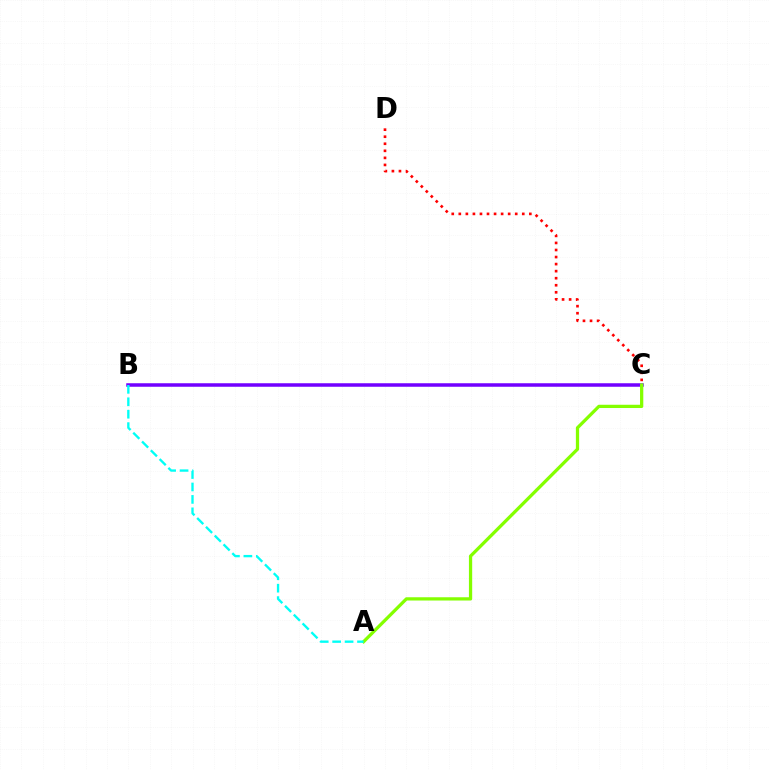{('B', 'C'): [{'color': '#7200ff', 'line_style': 'solid', 'thickness': 2.53}], ('C', 'D'): [{'color': '#ff0000', 'line_style': 'dotted', 'thickness': 1.92}], ('A', 'C'): [{'color': '#84ff00', 'line_style': 'solid', 'thickness': 2.35}], ('A', 'B'): [{'color': '#00fff6', 'line_style': 'dashed', 'thickness': 1.69}]}